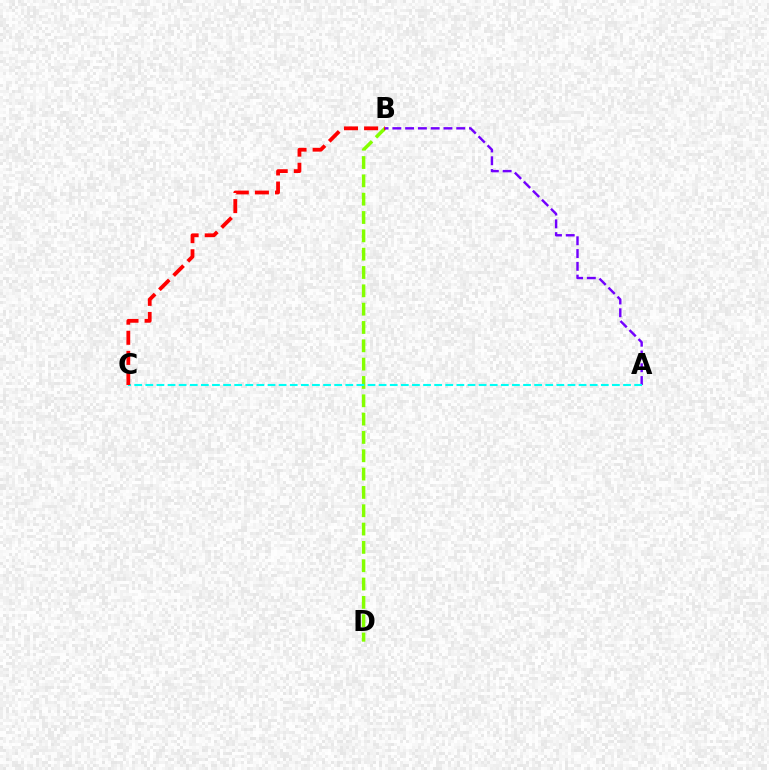{('B', 'D'): [{'color': '#84ff00', 'line_style': 'dashed', 'thickness': 2.49}], ('A', 'B'): [{'color': '#7200ff', 'line_style': 'dashed', 'thickness': 1.74}], ('A', 'C'): [{'color': '#00fff6', 'line_style': 'dashed', 'thickness': 1.51}], ('B', 'C'): [{'color': '#ff0000', 'line_style': 'dashed', 'thickness': 2.73}]}